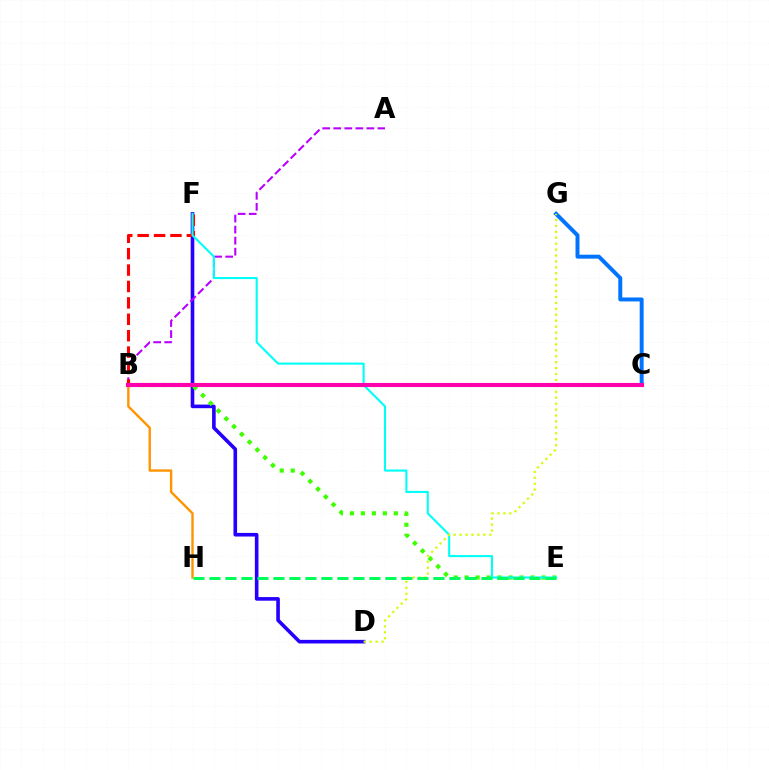{('D', 'F'): [{'color': '#2500ff', 'line_style': 'solid', 'thickness': 2.6}], ('A', 'B'): [{'color': '#b900ff', 'line_style': 'dashed', 'thickness': 1.5}], ('B', 'F'): [{'color': '#ff0000', 'line_style': 'dashed', 'thickness': 2.23}], ('B', 'E'): [{'color': '#3dff00', 'line_style': 'dotted', 'thickness': 2.98}], ('E', 'F'): [{'color': '#00fff6', 'line_style': 'solid', 'thickness': 1.51}], ('B', 'H'): [{'color': '#ff9400', 'line_style': 'solid', 'thickness': 1.71}], ('C', 'G'): [{'color': '#0074ff', 'line_style': 'solid', 'thickness': 2.84}], ('D', 'G'): [{'color': '#d1ff00', 'line_style': 'dotted', 'thickness': 1.61}], ('E', 'H'): [{'color': '#00ff5c', 'line_style': 'dashed', 'thickness': 2.17}], ('B', 'C'): [{'color': '#ff00ac', 'line_style': 'solid', 'thickness': 2.96}]}